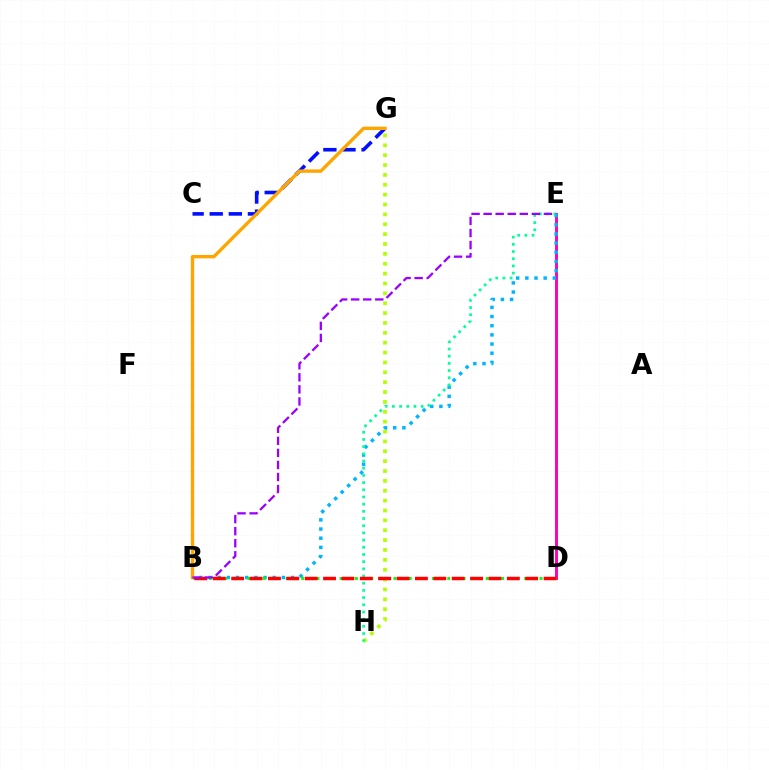{('C', 'G'): [{'color': '#0010ff', 'line_style': 'dashed', 'thickness': 2.59}], ('G', 'H'): [{'color': '#b3ff00', 'line_style': 'dotted', 'thickness': 2.68}], ('D', 'E'): [{'color': '#ff00bd', 'line_style': 'solid', 'thickness': 2.1}], ('B', 'E'): [{'color': '#00b5ff', 'line_style': 'dotted', 'thickness': 2.49}, {'color': '#9b00ff', 'line_style': 'dashed', 'thickness': 1.64}], ('E', 'H'): [{'color': '#00ff9d', 'line_style': 'dotted', 'thickness': 1.95}], ('B', 'D'): [{'color': '#08ff00', 'line_style': 'dotted', 'thickness': 2.09}, {'color': '#ff0000', 'line_style': 'dashed', 'thickness': 2.5}], ('B', 'G'): [{'color': '#ffa500', 'line_style': 'solid', 'thickness': 2.42}]}